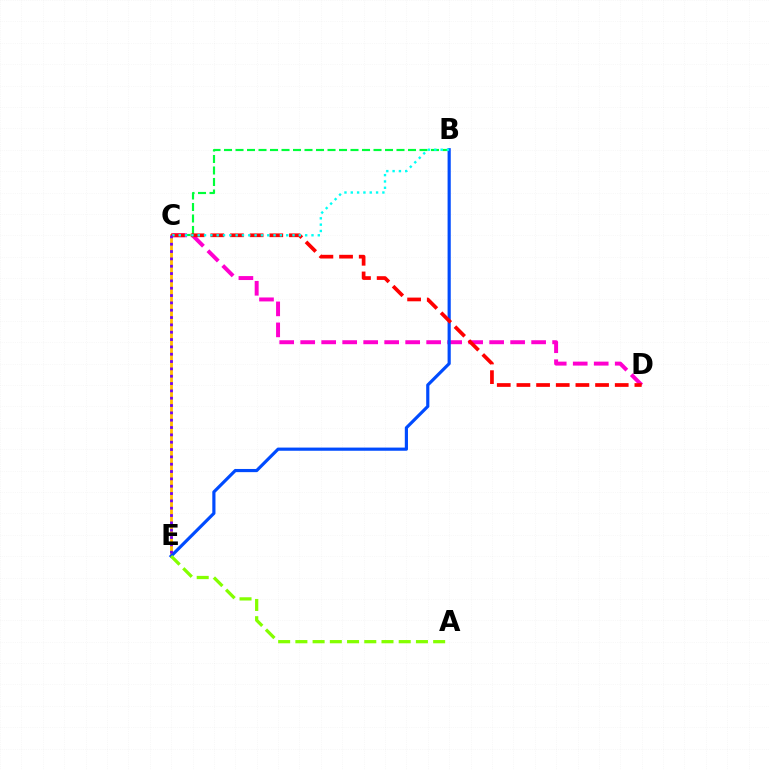{('B', 'C'): [{'color': '#00ff39', 'line_style': 'dashed', 'thickness': 1.56}, {'color': '#00fff6', 'line_style': 'dotted', 'thickness': 1.72}], ('C', 'E'): [{'color': '#ffbd00', 'line_style': 'solid', 'thickness': 2.03}, {'color': '#7200ff', 'line_style': 'dotted', 'thickness': 1.99}], ('C', 'D'): [{'color': '#ff00cf', 'line_style': 'dashed', 'thickness': 2.85}, {'color': '#ff0000', 'line_style': 'dashed', 'thickness': 2.67}], ('B', 'E'): [{'color': '#004bff', 'line_style': 'solid', 'thickness': 2.28}], ('A', 'E'): [{'color': '#84ff00', 'line_style': 'dashed', 'thickness': 2.34}]}